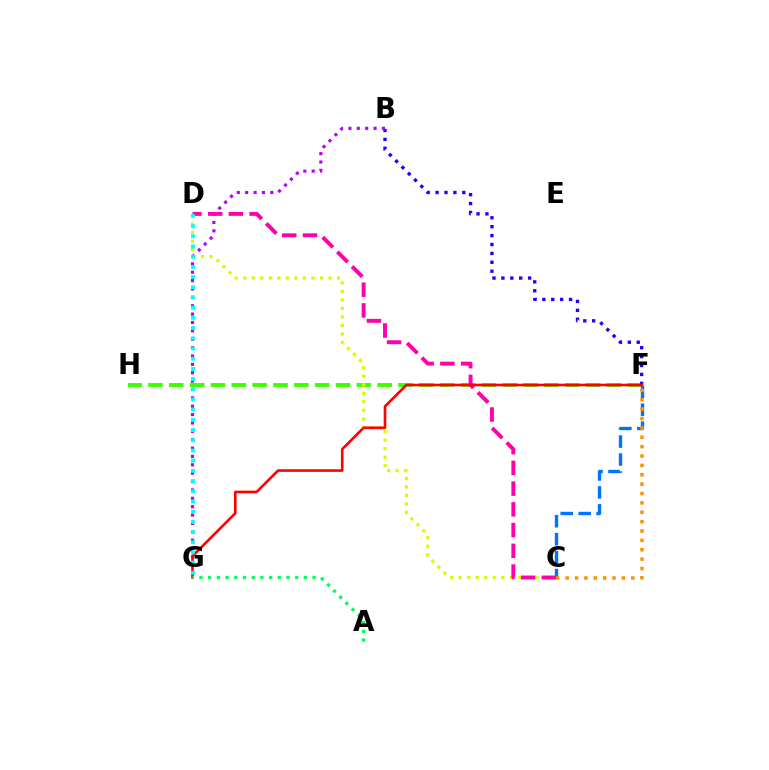{('F', 'H'): [{'color': '#3dff00', 'line_style': 'dashed', 'thickness': 2.83}], ('B', 'F'): [{'color': '#2500ff', 'line_style': 'dotted', 'thickness': 2.42}], ('C', 'F'): [{'color': '#0074ff', 'line_style': 'dashed', 'thickness': 2.44}, {'color': '#ff9400', 'line_style': 'dotted', 'thickness': 2.55}], ('B', 'G'): [{'color': '#b900ff', 'line_style': 'dotted', 'thickness': 2.28}], ('C', 'D'): [{'color': '#d1ff00', 'line_style': 'dotted', 'thickness': 2.32}, {'color': '#ff00ac', 'line_style': 'dashed', 'thickness': 2.82}], ('F', 'G'): [{'color': '#ff0000', 'line_style': 'solid', 'thickness': 1.88}], ('D', 'G'): [{'color': '#00fff6', 'line_style': 'dotted', 'thickness': 2.77}], ('A', 'G'): [{'color': '#00ff5c', 'line_style': 'dotted', 'thickness': 2.36}]}